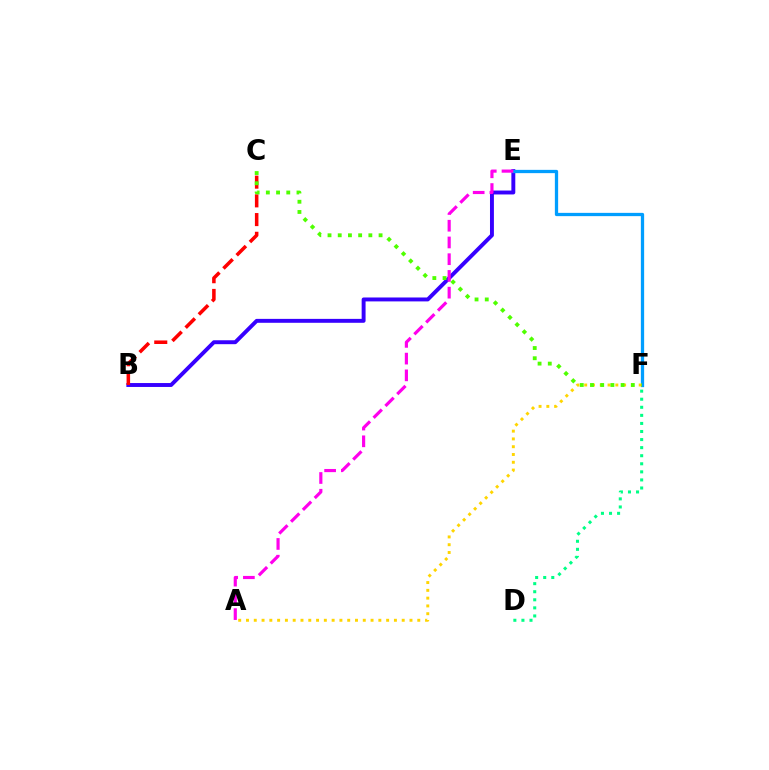{('B', 'E'): [{'color': '#3700ff', 'line_style': 'solid', 'thickness': 2.82}], ('E', 'F'): [{'color': '#009eff', 'line_style': 'solid', 'thickness': 2.36}], ('A', 'E'): [{'color': '#ff00ed', 'line_style': 'dashed', 'thickness': 2.27}], ('D', 'F'): [{'color': '#00ff86', 'line_style': 'dotted', 'thickness': 2.19}], ('B', 'C'): [{'color': '#ff0000', 'line_style': 'dashed', 'thickness': 2.54}], ('A', 'F'): [{'color': '#ffd500', 'line_style': 'dotted', 'thickness': 2.12}], ('C', 'F'): [{'color': '#4fff00', 'line_style': 'dotted', 'thickness': 2.77}]}